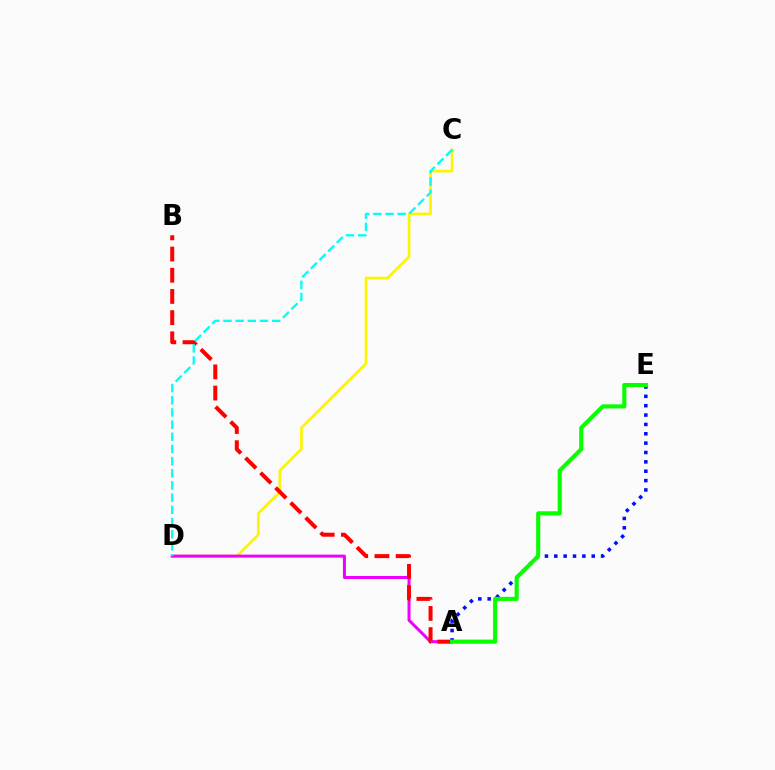{('C', 'D'): [{'color': '#fcf500', 'line_style': 'solid', 'thickness': 1.94}, {'color': '#00fff6', 'line_style': 'dashed', 'thickness': 1.65}], ('A', 'D'): [{'color': '#ee00ff', 'line_style': 'solid', 'thickness': 2.16}], ('A', 'E'): [{'color': '#0010ff', 'line_style': 'dotted', 'thickness': 2.54}, {'color': '#08ff00', 'line_style': 'solid', 'thickness': 2.95}], ('A', 'B'): [{'color': '#ff0000', 'line_style': 'dashed', 'thickness': 2.88}]}